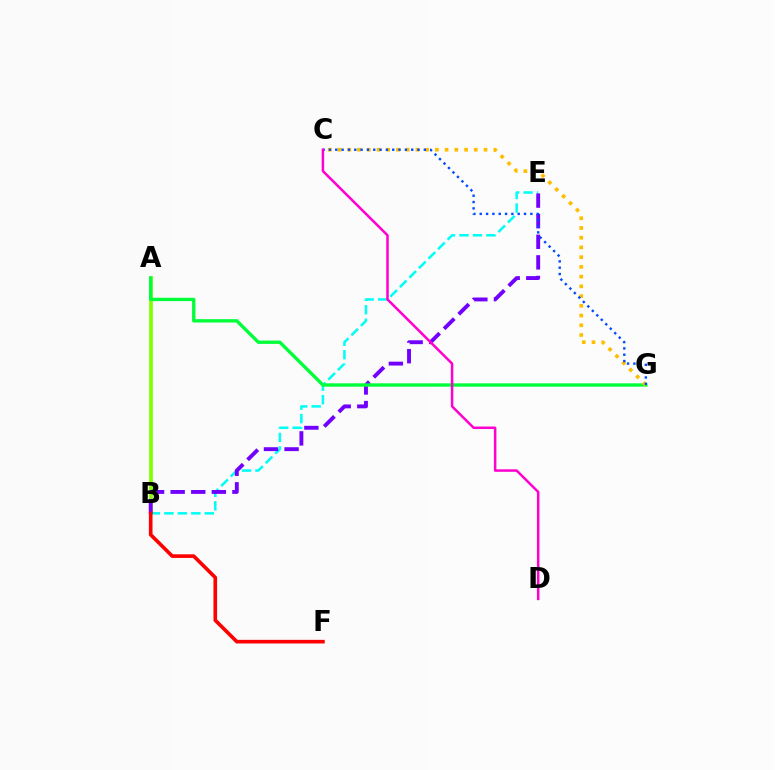{('A', 'B'): [{'color': '#84ff00', 'line_style': 'solid', 'thickness': 2.67}], ('B', 'E'): [{'color': '#00fff6', 'line_style': 'dashed', 'thickness': 1.83}, {'color': '#7200ff', 'line_style': 'dashed', 'thickness': 2.8}], ('A', 'G'): [{'color': '#00ff39', 'line_style': 'solid', 'thickness': 2.42}], ('C', 'G'): [{'color': '#ffbd00', 'line_style': 'dotted', 'thickness': 2.64}, {'color': '#004bff', 'line_style': 'dotted', 'thickness': 1.72}], ('B', 'F'): [{'color': '#ff0000', 'line_style': 'solid', 'thickness': 2.62}], ('C', 'D'): [{'color': '#ff00cf', 'line_style': 'solid', 'thickness': 1.8}]}